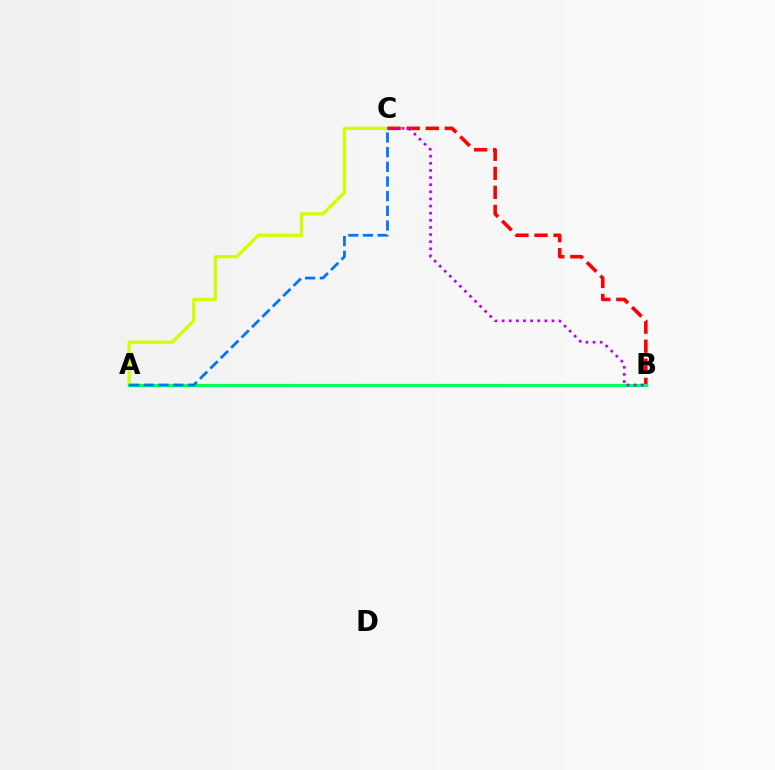{('A', 'C'): [{'color': '#d1ff00', 'line_style': 'solid', 'thickness': 2.35}, {'color': '#0074ff', 'line_style': 'dashed', 'thickness': 1.99}], ('B', 'C'): [{'color': '#ff0000', 'line_style': 'dashed', 'thickness': 2.59}, {'color': '#b900ff', 'line_style': 'dotted', 'thickness': 1.94}], ('A', 'B'): [{'color': '#00ff5c', 'line_style': 'solid', 'thickness': 2.26}]}